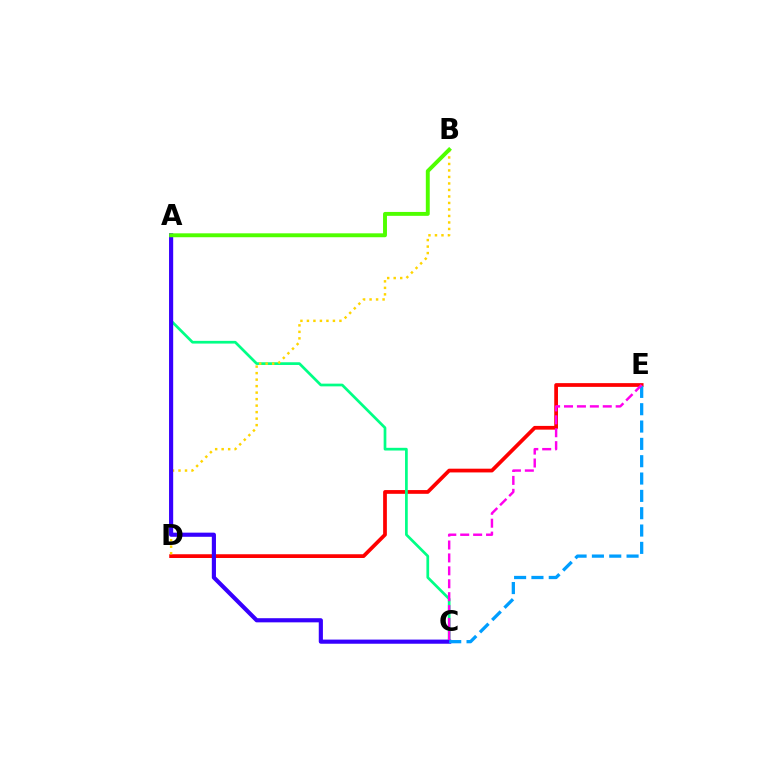{('D', 'E'): [{'color': '#ff0000', 'line_style': 'solid', 'thickness': 2.69}], ('A', 'C'): [{'color': '#00ff86', 'line_style': 'solid', 'thickness': 1.95}, {'color': '#3700ff', 'line_style': 'solid', 'thickness': 2.98}], ('B', 'D'): [{'color': '#ffd500', 'line_style': 'dotted', 'thickness': 1.77}], ('C', 'E'): [{'color': '#009eff', 'line_style': 'dashed', 'thickness': 2.35}, {'color': '#ff00ed', 'line_style': 'dashed', 'thickness': 1.75}], ('A', 'B'): [{'color': '#4fff00', 'line_style': 'solid', 'thickness': 2.82}]}